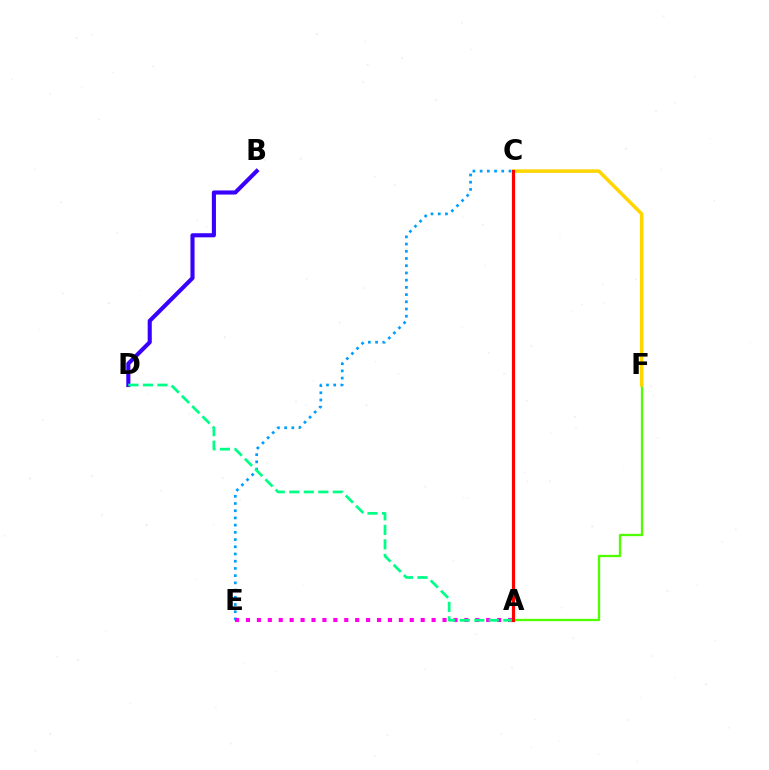{('B', 'D'): [{'color': '#3700ff', 'line_style': 'solid', 'thickness': 2.95}], ('C', 'E'): [{'color': '#009eff', 'line_style': 'dotted', 'thickness': 1.96}], ('A', 'E'): [{'color': '#ff00ed', 'line_style': 'dotted', 'thickness': 2.97}], ('A', 'F'): [{'color': '#4fff00', 'line_style': 'solid', 'thickness': 1.66}], ('C', 'F'): [{'color': '#ffd500', 'line_style': 'solid', 'thickness': 2.53}], ('A', 'D'): [{'color': '#00ff86', 'line_style': 'dashed', 'thickness': 1.97}], ('A', 'C'): [{'color': '#ff0000', 'line_style': 'solid', 'thickness': 2.29}]}